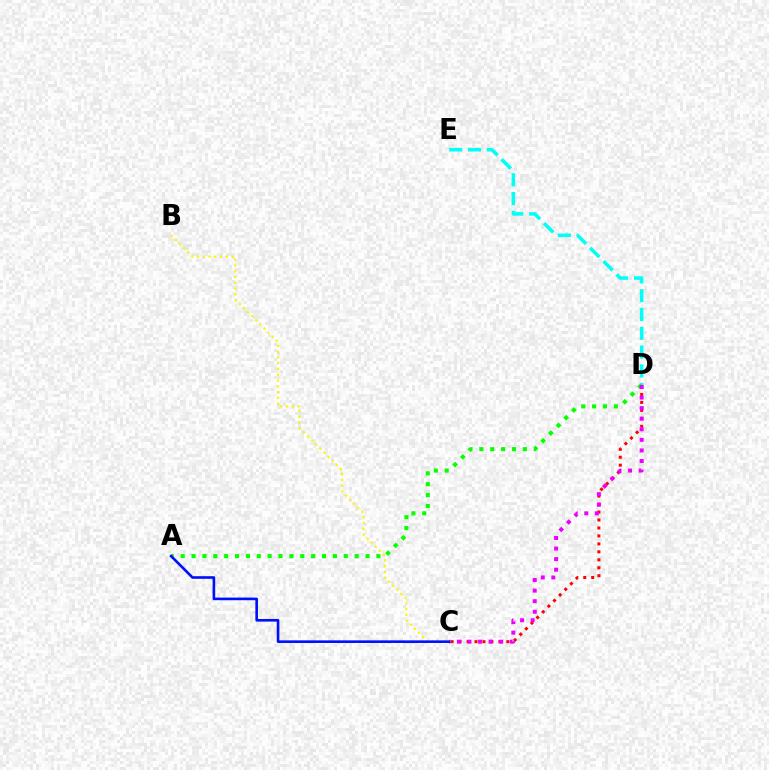{('D', 'E'): [{'color': '#00fff6', 'line_style': 'dashed', 'thickness': 2.55}], ('C', 'D'): [{'color': '#ff0000', 'line_style': 'dotted', 'thickness': 2.16}, {'color': '#ee00ff', 'line_style': 'dotted', 'thickness': 2.87}], ('B', 'C'): [{'color': '#fcf500', 'line_style': 'dotted', 'thickness': 1.57}], ('A', 'D'): [{'color': '#08ff00', 'line_style': 'dotted', 'thickness': 2.95}], ('A', 'C'): [{'color': '#0010ff', 'line_style': 'solid', 'thickness': 1.9}]}